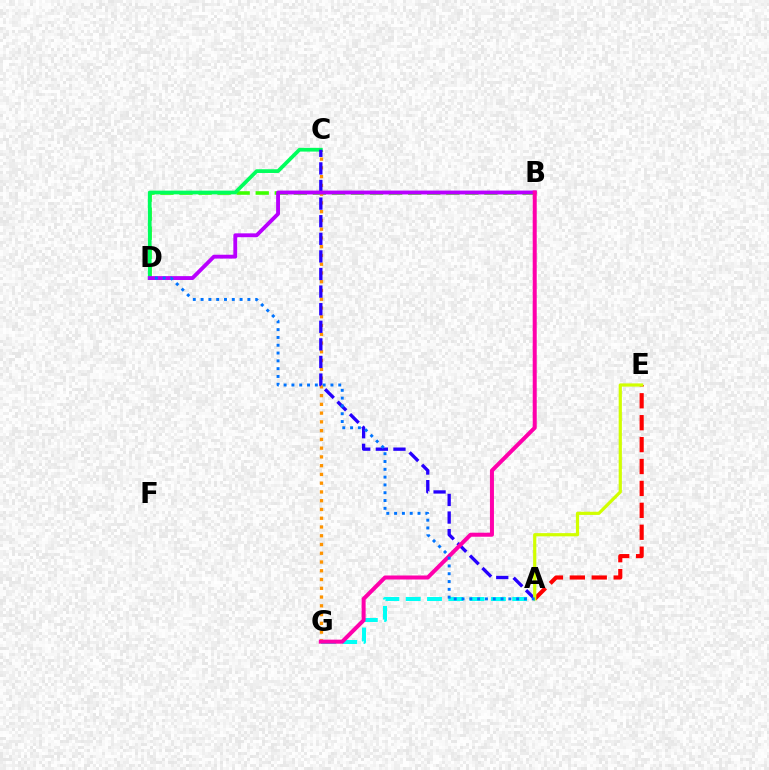{('B', 'D'): [{'color': '#3dff00', 'line_style': 'dashed', 'thickness': 2.59}, {'color': '#b900ff', 'line_style': 'solid', 'thickness': 2.78}], ('C', 'G'): [{'color': '#ff9400', 'line_style': 'dotted', 'thickness': 2.38}], ('A', 'G'): [{'color': '#00fff6', 'line_style': 'dashed', 'thickness': 2.89}], ('A', 'E'): [{'color': '#ff0000', 'line_style': 'dashed', 'thickness': 2.98}, {'color': '#d1ff00', 'line_style': 'solid', 'thickness': 2.3}], ('C', 'D'): [{'color': '#00ff5c', 'line_style': 'solid', 'thickness': 2.69}], ('A', 'C'): [{'color': '#2500ff', 'line_style': 'dashed', 'thickness': 2.39}], ('B', 'G'): [{'color': '#ff00ac', 'line_style': 'solid', 'thickness': 2.89}], ('A', 'D'): [{'color': '#0074ff', 'line_style': 'dotted', 'thickness': 2.12}]}